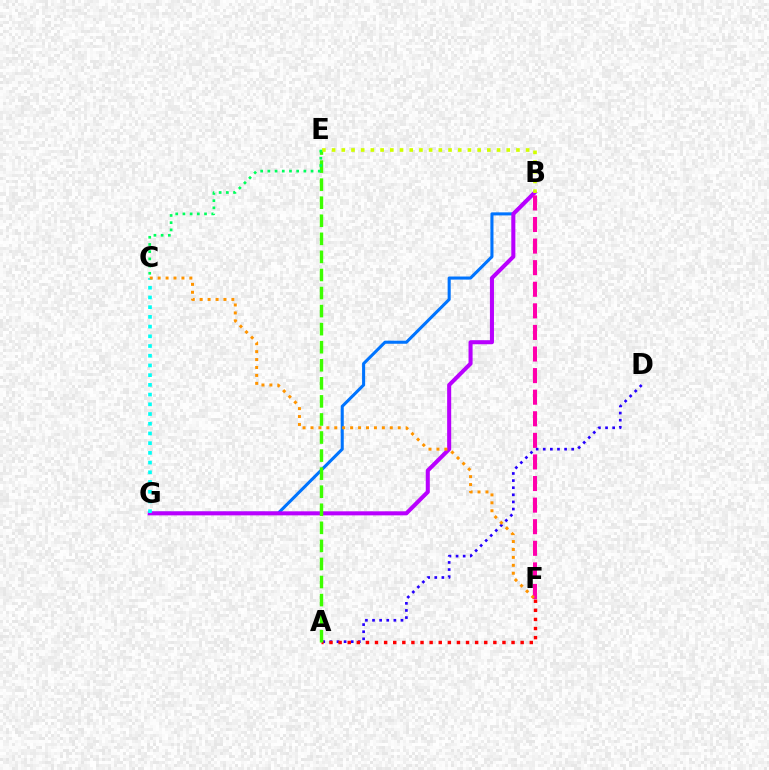{('B', 'G'): [{'color': '#0074ff', 'line_style': 'solid', 'thickness': 2.21}, {'color': '#b900ff', 'line_style': 'solid', 'thickness': 2.91}], ('A', 'D'): [{'color': '#2500ff', 'line_style': 'dotted', 'thickness': 1.93}], ('B', 'F'): [{'color': '#ff00ac', 'line_style': 'dashed', 'thickness': 2.93}], ('A', 'F'): [{'color': '#ff0000', 'line_style': 'dotted', 'thickness': 2.47}], ('A', 'E'): [{'color': '#3dff00', 'line_style': 'dashed', 'thickness': 2.45}], ('C', 'G'): [{'color': '#00fff6', 'line_style': 'dotted', 'thickness': 2.64}], ('B', 'E'): [{'color': '#d1ff00', 'line_style': 'dotted', 'thickness': 2.64}], ('C', 'F'): [{'color': '#ff9400', 'line_style': 'dotted', 'thickness': 2.15}], ('C', 'E'): [{'color': '#00ff5c', 'line_style': 'dotted', 'thickness': 1.96}]}